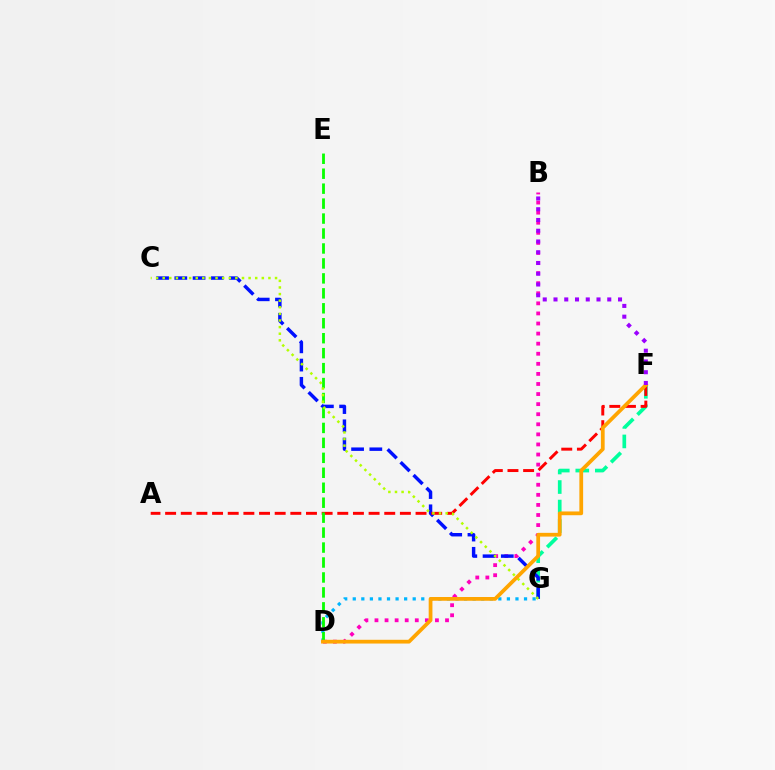{('B', 'D'): [{'color': '#ff00bd', 'line_style': 'dotted', 'thickness': 2.74}], ('F', 'G'): [{'color': '#00ff9d', 'line_style': 'dashed', 'thickness': 2.65}], ('C', 'G'): [{'color': '#0010ff', 'line_style': 'dashed', 'thickness': 2.48}, {'color': '#b3ff00', 'line_style': 'dotted', 'thickness': 1.8}], ('A', 'F'): [{'color': '#ff0000', 'line_style': 'dashed', 'thickness': 2.13}], ('D', 'G'): [{'color': '#00b5ff', 'line_style': 'dotted', 'thickness': 2.33}], ('D', 'E'): [{'color': '#08ff00', 'line_style': 'dashed', 'thickness': 2.03}], ('D', 'F'): [{'color': '#ffa500', 'line_style': 'solid', 'thickness': 2.7}], ('B', 'F'): [{'color': '#9b00ff', 'line_style': 'dotted', 'thickness': 2.92}]}